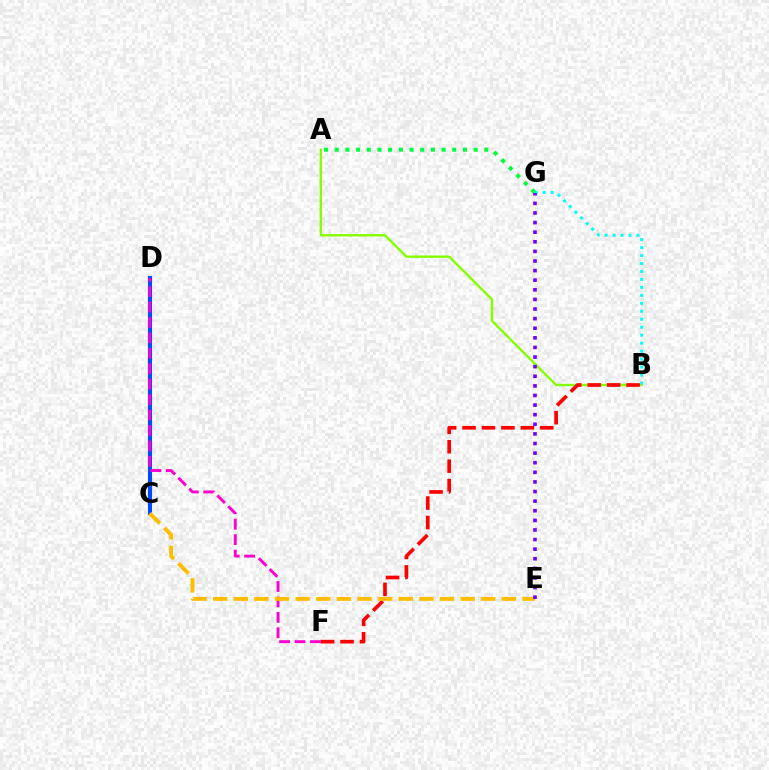{('C', 'D'): [{'color': '#004bff', 'line_style': 'solid', 'thickness': 2.96}], ('A', 'B'): [{'color': '#84ff00', 'line_style': 'solid', 'thickness': 1.72}], ('D', 'F'): [{'color': '#ff00cf', 'line_style': 'dashed', 'thickness': 2.1}], ('B', 'F'): [{'color': '#ff0000', 'line_style': 'dashed', 'thickness': 2.64}], ('B', 'G'): [{'color': '#00fff6', 'line_style': 'dotted', 'thickness': 2.16}], ('A', 'G'): [{'color': '#00ff39', 'line_style': 'dotted', 'thickness': 2.9}], ('C', 'E'): [{'color': '#ffbd00', 'line_style': 'dashed', 'thickness': 2.8}], ('E', 'G'): [{'color': '#7200ff', 'line_style': 'dotted', 'thickness': 2.61}]}